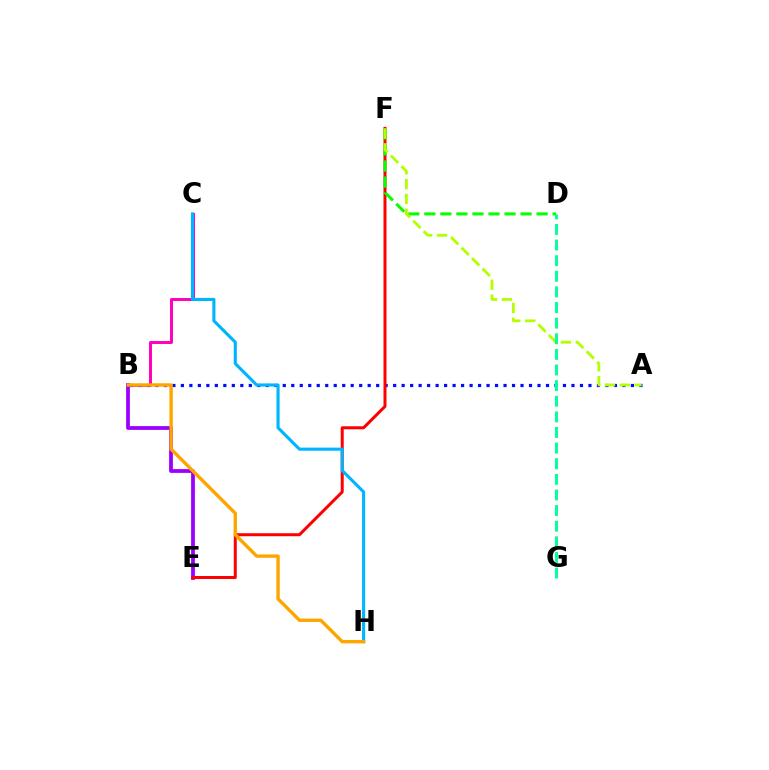{('B', 'E'): [{'color': '#9b00ff', 'line_style': 'solid', 'thickness': 2.72}], ('B', 'C'): [{'color': '#ff00bd', 'line_style': 'solid', 'thickness': 2.14}], ('A', 'B'): [{'color': '#0010ff', 'line_style': 'dotted', 'thickness': 2.31}], ('E', 'F'): [{'color': '#ff0000', 'line_style': 'solid', 'thickness': 2.16}], ('C', 'H'): [{'color': '#00b5ff', 'line_style': 'solid', 'thickness': 2.23}], ('D', 'F'): [{'color': '#08ff00', 'line_style': 'dashed', 'thickness': 2.18}], ('A', 'F'): [{'color': '#b3ff00', 'line_style': 'dashed', 'thickness': 2.02}], ('D', 'G'): [{'color': '#00ff9d', 'line_style': 'dashed', 'thickness': 2.12}], ('B', 'H'): [{'color': '#ffa500', 'line_style': 'solid', 'thickness': 2.44}]}